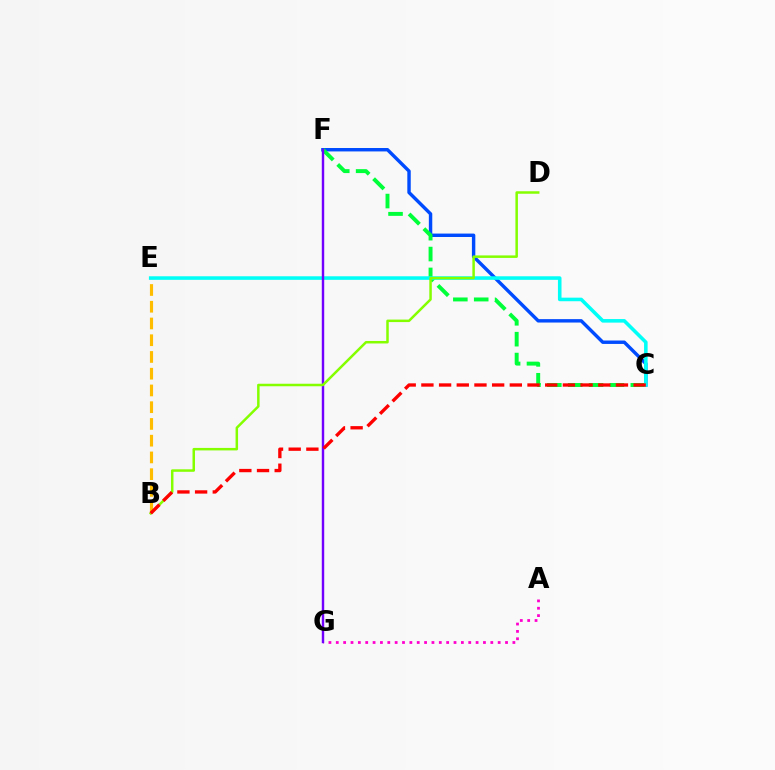{('C', 'F'): [{'color': '#004bff', 'line_style': 'solid', 'thickness': 2.46}, {'color': '#00ff39', 'line_style': 'dashed', 'thickness': 2.84}], ('B', 'E'): [{'color': '#ffbd00', 'line_style': 'dashed', 'thickness': 2.27}], ('C', 'E'): [{'color': '#00fff6', 'line_style': 'solid', 'thickness': 2.57}], ('A', 'G'): [{'color': '#ff00cf', 'line_style': 'dotted', 'thickness': 2.0}], ('F', 'G'): [{'color': '#7200ff', 'line_style': 'solid', 'thickness': 1.75}], ('B', 'D'): [{'color': '#84ff00', 'line_style': 'solid', 'thickness': 1.8}], ('B', 'C'): [{'color': '#ff0000', 'line_style': 'dashed', 'thickness': 2.4}]}